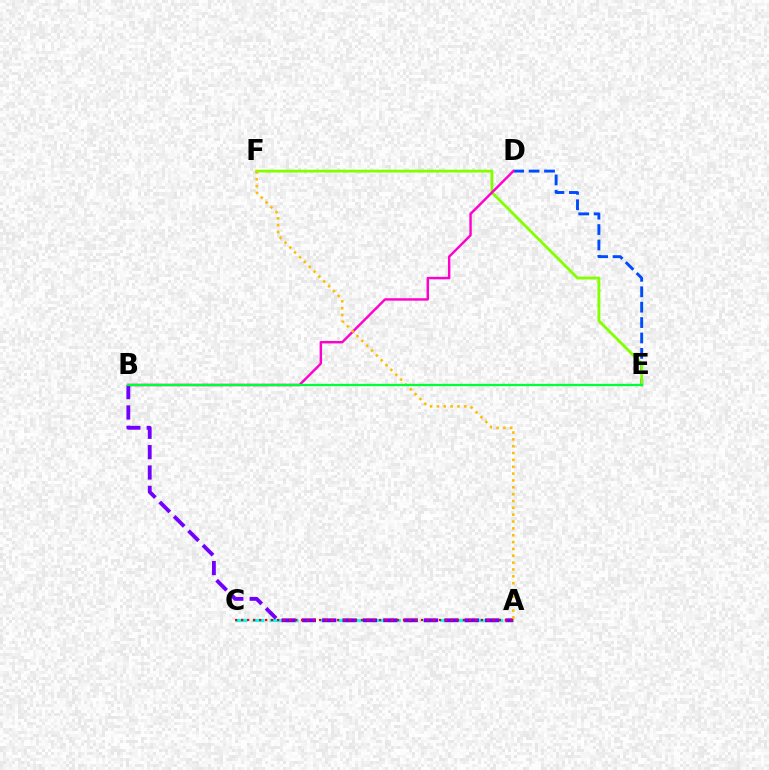{('A', 'C'): [{'color': '#00fff6', 'line_style': 'dashed', 'thickness': 2.32}, {'color': '#ff0000', 'line_style': 'dotted', 'thickness': 1.63}], ('D', 'E'): [{'color': '#004bff', 'line_style': 'dashed', 'thickness': 2.09}], ('E', 'F'): [{'color': '#84ff00', 'line_style': 'solid', 'thickness': 2.04}], ('B', 'D'): [{'color': '#ff00cf', 'line_style': 'solid', 'thickness': 1.75}], ('A', 'B'): [{'color': '#7200ff', 'line_style': 'dashed', 'thickness': 2.77}], ('A', 'F'): [{'color': '#ffbd00', 'line_style': 'dotted', 'thickness': 1.86}], ('B', 'E'): [{'color': '#00ff39', 'line_style': 'solid', 'thickness': 1.62}]}